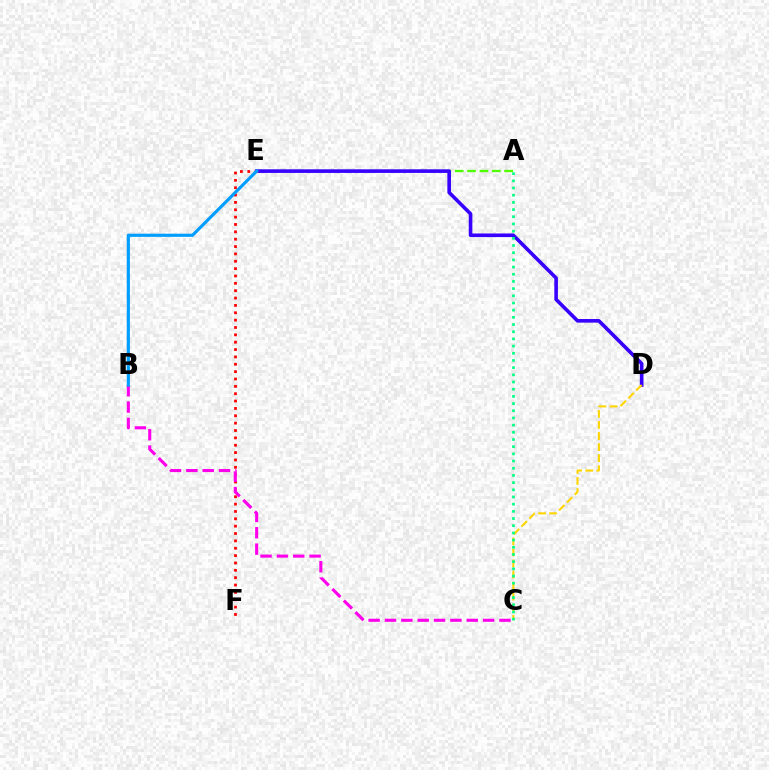{('A', 'E'): [{'color': '#4fff00', 'line_style': 'dashed', 'thickness': 1.68}], ('D', 'E'): [{'color': '#3700ff', 'line_style': 'solid', 'thickness': 2.6}], ('E', 'F'): [{'color': '#ff0000', 'line_style': 'dotted', 'thickness': 2.0}], ('C', 'D'): [{'color': '#ffd500', 'line_style': 'dashed', 'thickness': 1.5}], ('B', 'C'): [{'color': '#ff00ed', 'line_style': 'dashed', 'thickness': 2.22}], ('B', 'E'): [{'color': '#009eff', 'line_style': 'solid', 'thickness': 2.28}], ('A', 'C'): [{'color': '#00ff86', 'line_style': 'dotted', 'thickness': 1.95}]}